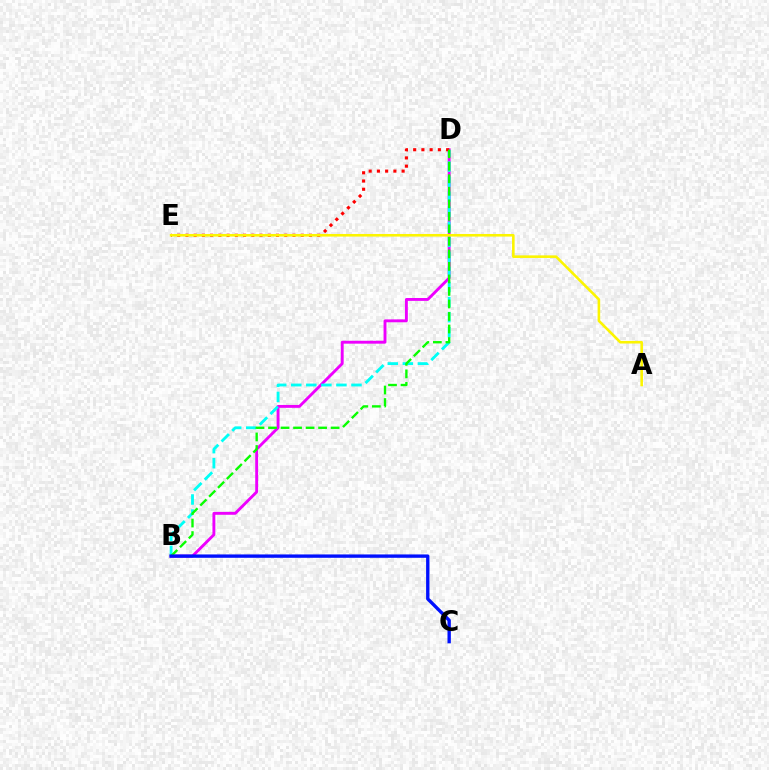{('B', 'D'): [{'color': '#ee00ff', 'line_style': 'solid', 'thickness': 2.07}, {'color': '#00fff6', 'line_style': 'dashed', 'thickness': 2.05}, {'color': '#08ff00', 'line_style': 'dashed', 'thickness': 1.7}], ('D', 'E'): [{'color': '#ff0000', 'line_style': 'dotted', 'thickness': 2.24}], ('B', 'C'): [{'color': '#0010ff', 'line_style': 'solid', 'thickness': 2.42}], ('A', 'E'): [{'color': '#fcf500', 'line_style': 'solid', 'thickness': 1.87}]}